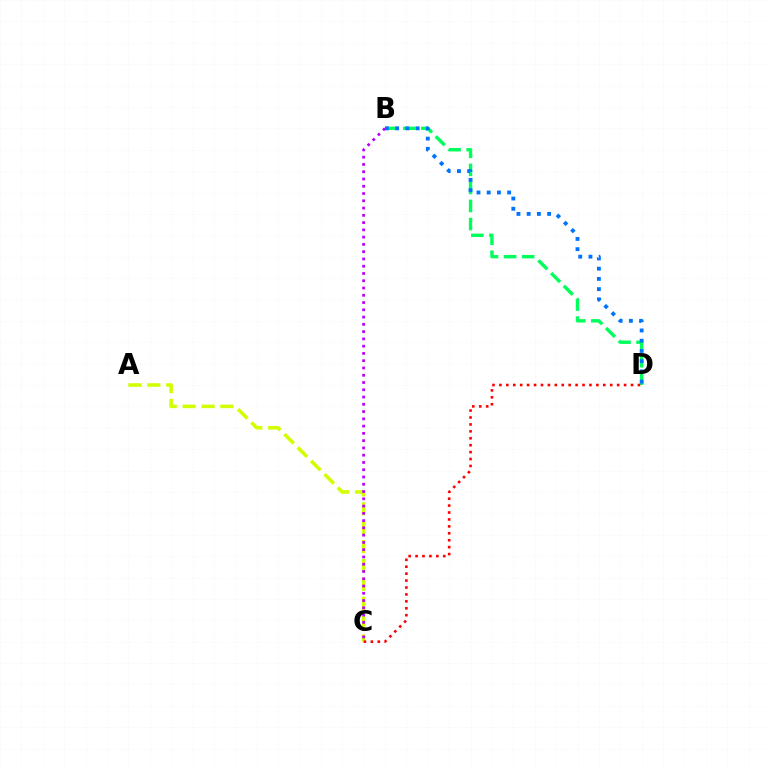{('B', 'D'): [{'color': '#00ff5c', 'line_style': 'dashed', 'thickness': 2.45}, {'color': '#0074ff', 'line_style': 'dotted', 'thickness': 2.78}], ('A', 'C'): [{'color': '#d1ff00', 'line_style': 'dashed', 'thickness': 2.57}], ('B', 'C'): [{'color': '#b900ff', 'line_style': 'dotted', 'thickness': 1.97}], ('C', 'D'): [{'color': '#ff0000', 'line_style': 'dotted', 'thickness': 1.88}]}